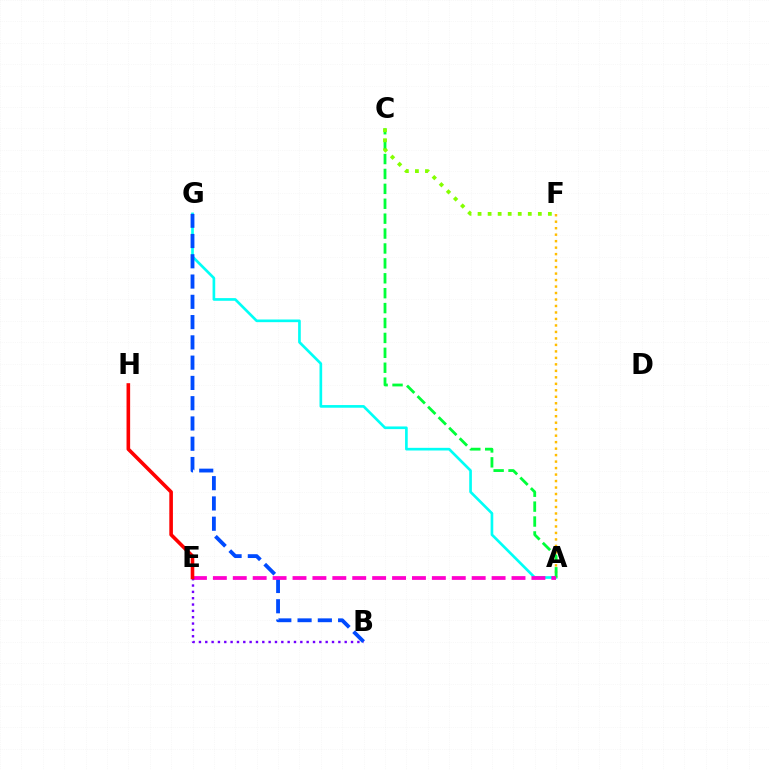{('A', 'G'): [{'color': '#00fff6', 'line_style': 'solid', 'thickness': 1.92}], ('A', 'F'): [{'color': '#ffbd00', 'line_style': 'dotted', 'thickness': 1.76}], ('A', 'C'): [{'color': '#00ff39', 'line_style': 'dashed', 'thickness': 2.02}], ('B', 'G'): [{'color': '#004bff', 'line_style': 'dashed', 'thickness': 2.75}], ('A', 'E'): [{'color': '#ff00cf', 'line_style': 'dashed', 'thickness': 2.7}], ('B', 'E'): [{'color': '#7200ff', 'line_style': 'dotted', 'thickness': 1.72}], ('C', 'F'): [{'color': '#84ff00', 'line_style': 'dotted', 'thickness': 2.73}], ('E', 'H'): [{'color': '#ff0000', 'line_style': 'solid', 'thickness': 2.6}]}